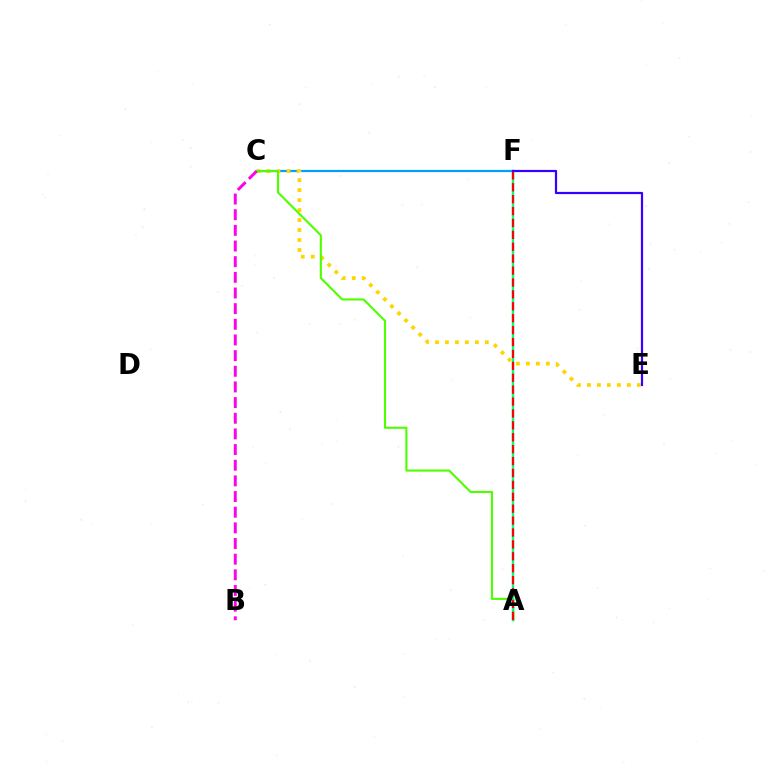{('C', 'F'): [{'color': '#009eff', 'line_style': 'solid', 'thickness': 1.59}], ('C', 'E'): [{'color': '#ffd500', 'line_style': 'dotted', 'thickness': 2.71}], ('A', 'C'): [{'color': '#4fff00', 'line_style': 'solid', 'thickness': 1.52}], ('A', 'F'): [{'color': '#00ff86', 'line_style': 'solid', 'thickness': 1.72}, {'color': '#ff0000', 'line_style': 'dashed', 'thickness': 1.62}], ('B', 'C'): [{'color': '#ff00ed', 'line_style': 'dashed', 'thickness': 2.13}], ('E', 'F'): [{'color': '#3700ff', 'line_style': 'solid', 'thickness': 1.58}]}